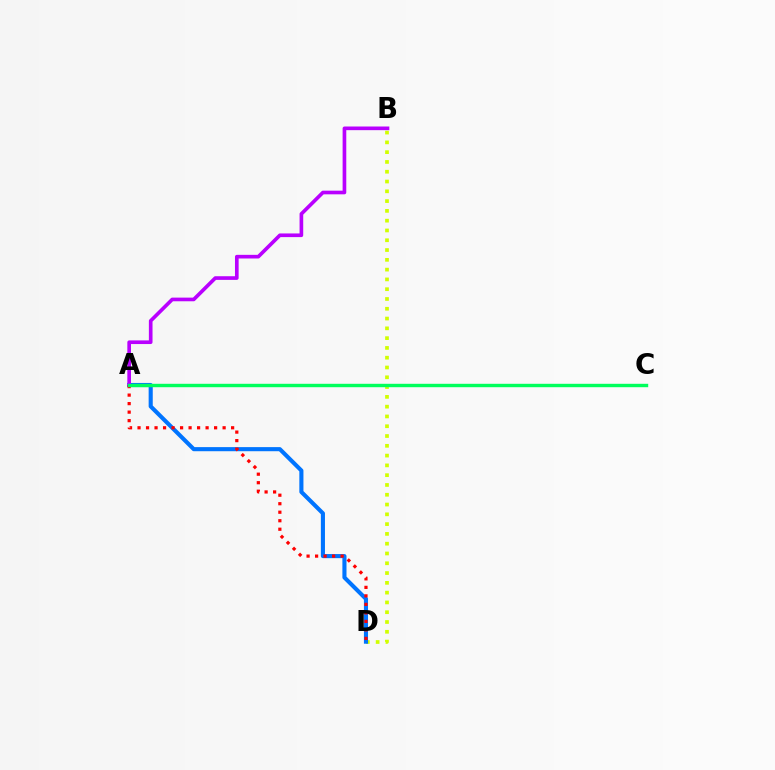{('B', 'D'): [{'color': '#d1ff00', 'line_style': 'dotted', 'thickness': 2.66}], ('A', 'D'): [{'color': '#0074ff', 'line_style': 'solid', 'thickness': 2.95}, {'color': '#ff0000', 'line_style': 'dotted', 'thickness': 2.31}], ('A', 'B'): [{'color': '#b900ff', 'line_style': 'solid', 'thickness': 2.63}], ('A', 'C'): [{'color': '#00ff5c', 'line_style': 'solid', 'thickness': 2.46}]}